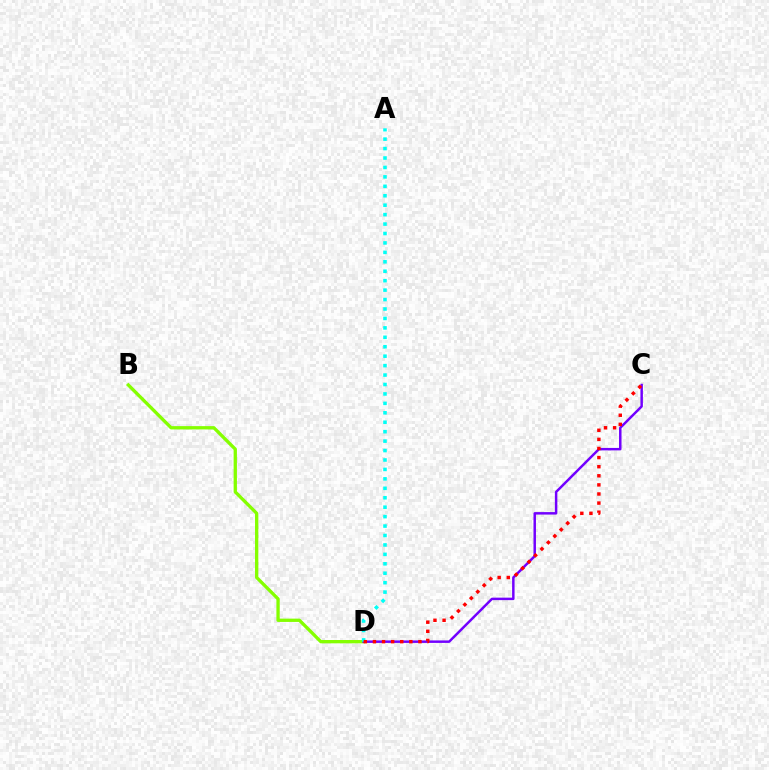{('B', 'D'): [{'color': '#84ff00', 'line_style': 'solid', 'thickness': 2.38}], ('C', 'D'): [{'color': '#7200ff', 'line_style': 'solid', 'thickness': 1.78}, {'color': '#ff0000', 'line_style': 'dotted', 'thickness': 2.47}], ('A', 'D'): [{'color': '#00fff6', 'line_style': 'dotted', 'thickness': 2.56}]}